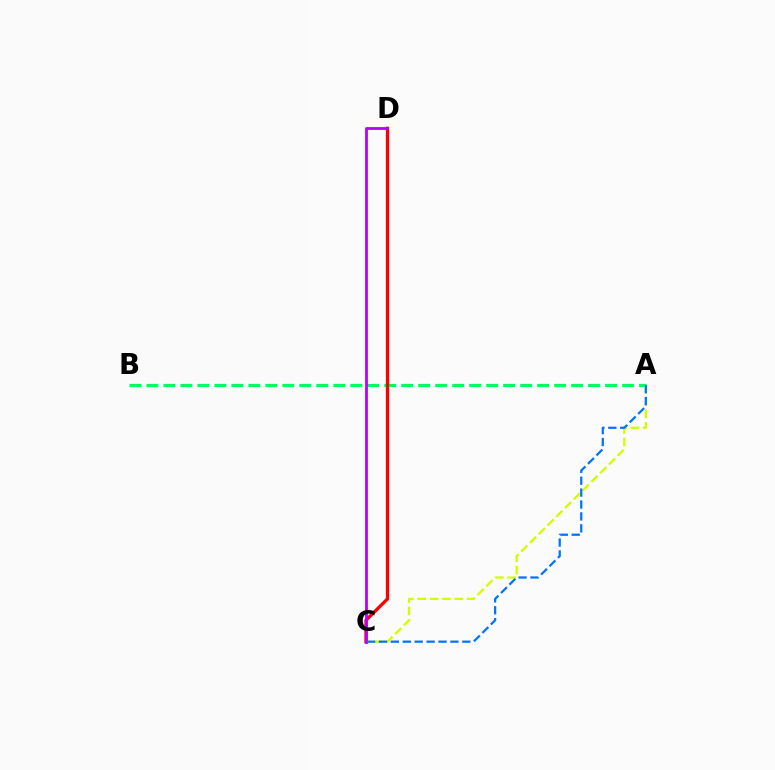{('A', 'B'): [{'color': '#00ff5c', 'line_style': 'dashed', 'thickness': 2.31}], ('C', 'D'): [{'color': '#ff0000', 'line_style': 'solid', 'thickness': 2.36}, {'color': '#b900ff', 'line_style': 'solid', 'thickness': 2.02}], ('A', 'C'): [{'color': '#d1ff00', 'line_style': 'dashed', 'thickness': 1.68}, {'color': '#0074ff', 'line_style': 'dashed', 'thickness': 1.62}]}